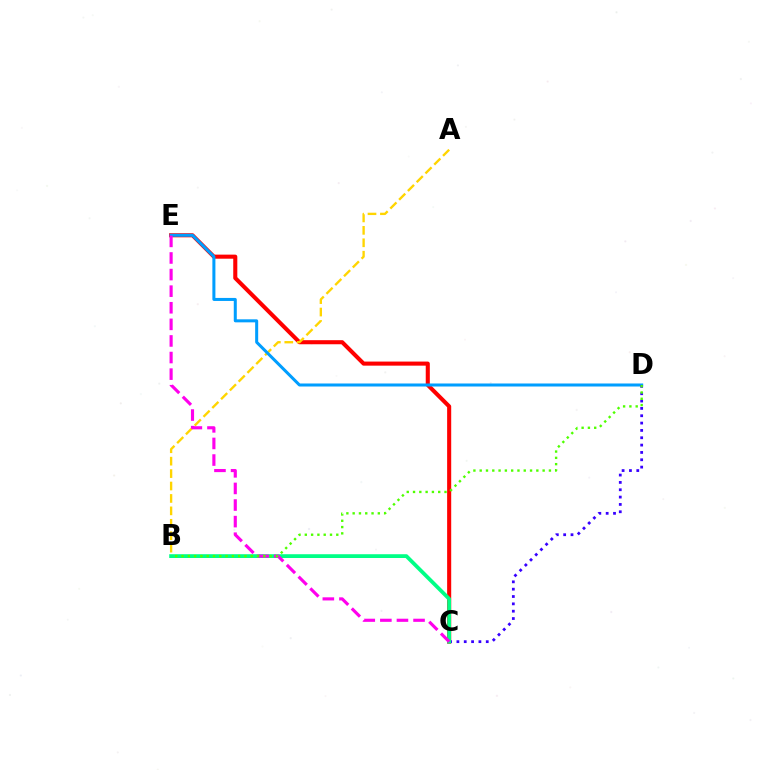{('C', 'E'): [{'color': '#ff0000', 'line_style': 'solid', 'thickness': 2.93}, {'color': '#ff00ed', 'line_style': 'dashed', 'thickness': 2.25}], ('A', 'B'): [{'color': '#ffd500', 'line_style': 'dashed', 'thickness': 1.69}], ('D', 'E'): [{'color': '#009eff', 'line_style': 'solid', 'thickness': 2.18}], ('C', 'D'): [{'color': '#3700ff', 'line_style': 'dotted', 'thickness': 1.99}], ('B', 'C'): [{'color': '#00ff86', 'line_style': 'solid', 'thickness': 2.72}], ('B', 'D'): [{'color': '#4fff00', 'line_style': 'dotted', 'thickness': 1.71}]}